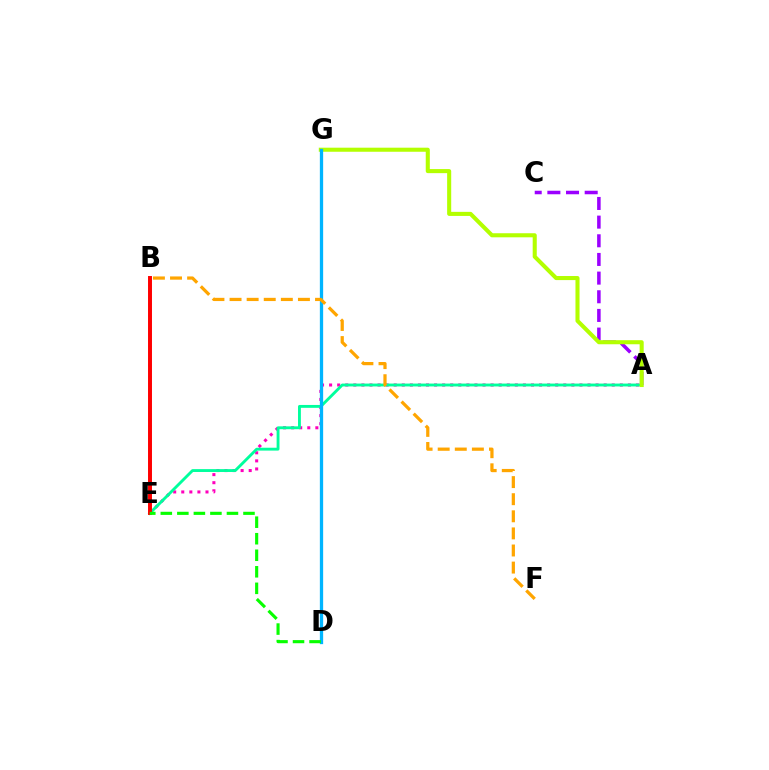{('A', 'C'): [{'color': '#9b00ff', 'line_style': 'dashed', 'thickness': 2.54}], ('A', 'E'): [{'color': '#ff00bd', 'line_style': 'dotted', 'thickness': 2.19}, {'color': '#00ff9d', 'line_style': 'solid', 'thickness': 2.07}], ('B', 'E'): [{'color': '#0010ff', 'line_style': 'dotted', 'thickness': 1.66}, {'color': '#ff0000', 'line_style': 'solid', 'thickness': 2.84}], ('A', 'G'): [{'color': '#b3ff00', 'line_style': 'solid', 'thickness': 2.93}], ('D', 'G'): [{'color': '#00b5ff', 'line_style': 'solid', 'thickness': 2.37}], ('B', 'F'): [{'color': '#ffa500', 'line_style': 'dashed', 'thickness': 2.32}], ('D', 'E'): [{'color': '#08ff00', 'line_style': 'dashed', 'thickness': 2.25}]}